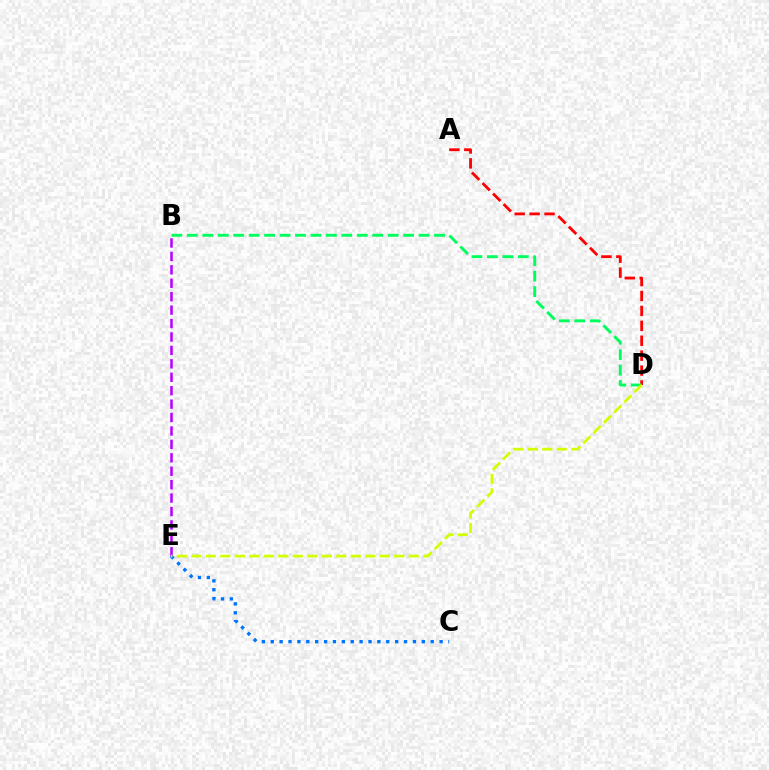{('B', 'E'): [{'color': '#b900ff', 'line_style': 'dashed', 'thickness': 1.82}], ('A', 'D'): [{'color': '#ff0000', 'line_style': 'dashed', 'thickness': 2.03}], ('B', 'D'): [{'color': '#00ff5c', 'line_style': 'dashed', 'thickness': 2.1}], ('C', 'E'): [{'color': '#0074ff', 'line_style': 'dotted', 'thickness': 2.41}], ('D', 'E'): [{'color': '#d1ff00', 'line_style': 'dashed', 'thickness': 1.97}]}